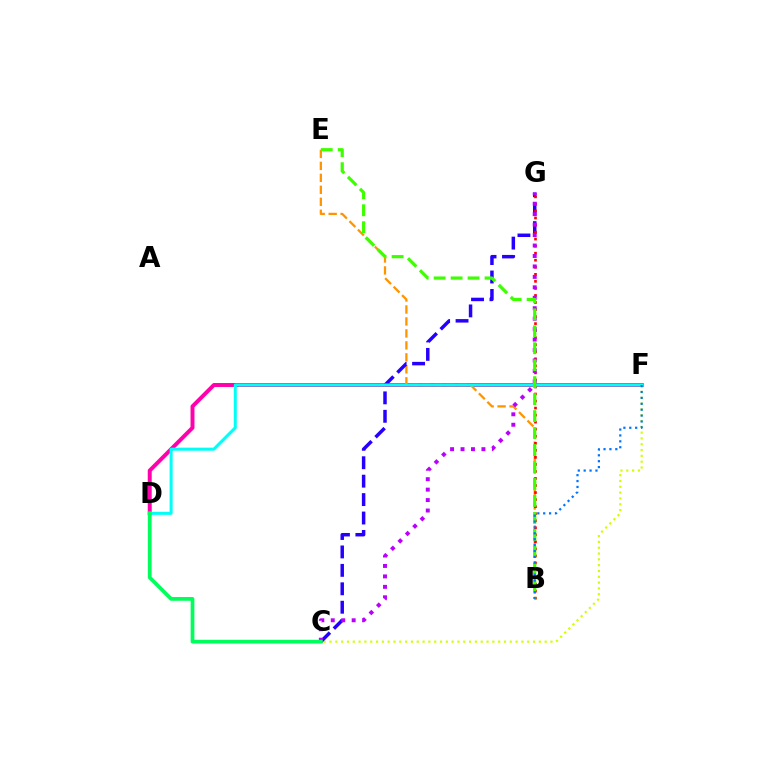{('D', 'F'): [{'color': '#ff00ac', 'line_style': 'solid', 'thickness': 2.84}, {'color': '#00fff6', 'line_style': 'solid', 'thickness': 2.17}], ('B', 'E'): [{'color': '#ff9400', 'line_style': 'dashed', 'thickness': 1.63}, {'color': '#3dff00', 'line_style': 'dashed', 'thickness': 2.31}], ('C', 'F'): [{'color': '#d1ff00', 'line_style': 'dotted', 'thickness': 1.58}], ('C', 'G'): [{'color': '#2500ff', 'line_style': 'dashed', 'thickness': 2.5}, {'color': '#b900ff', 'line_style': 'dotted', 'thickness': 2.84}], ('B', 'G'): [{'color': '#ff0000', 'line_style': 'dotted', 'thickness': 1.91}], ('C', 'D'): [{'color': '#00ff5c', 'line_style': 'solid', 'thickness': 2.7}], ('B', 'F'): [{'color': '#0074ff', 'line_style': 'dotted', 'thickness': 1.6}]}